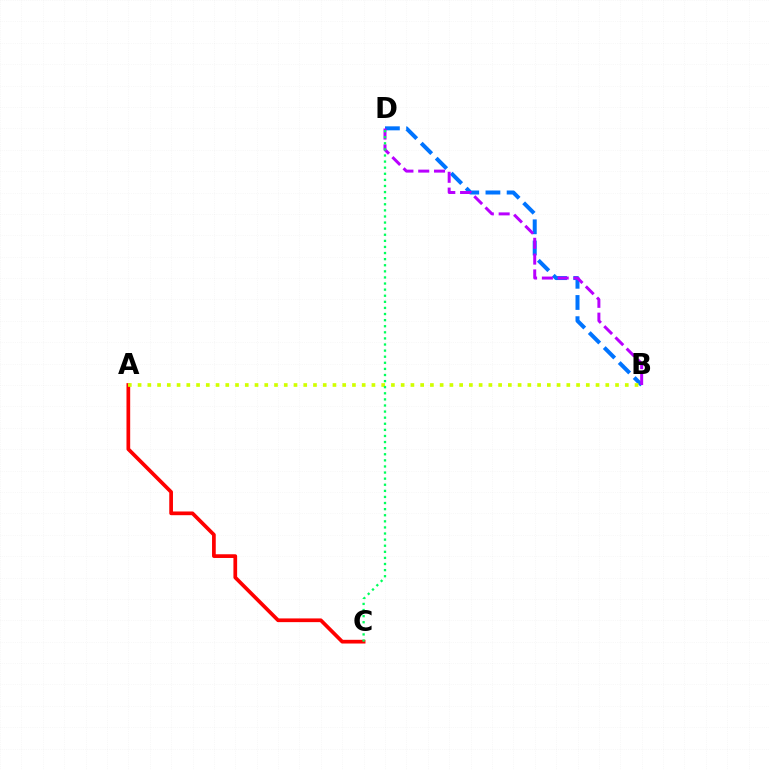{('B', 'D'): [{'color': '#0074ff', 'line_style': 'dashed', 'thickness': 2.88}, {'color': '#b900ff', 'line_style': 'dashed', 'thickness': 2.15}], ('A', 'C'): [{'color': '#ff0000', 'line_style': 'solid', 'thickness': 2.67}], ('A', 'B'): [{'color': '#d1ff00', 'line_style': 'dotted', 'thickness': 2.65}], ('C', 'D'): [{'color': '#00ff5c', 'line_style': 'dotted', 'thickness': 1.66}]}